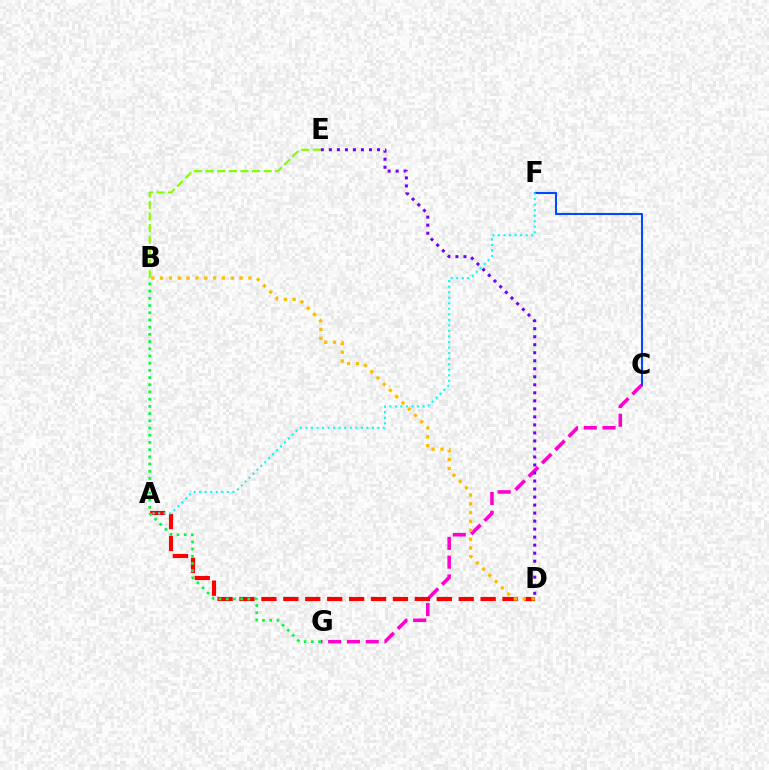{('C', 'G'): [{'color': '#ff00cf', 'line_style': 'dashed', 'thickness': 2.55}], ('A', 'D'): [{'color': '#ff0000', 'line_style': 'dashed', 'thickness': 2.98}], ('C', 'F'): [{'color': '#004bff', 'line_style': 'solid', 'thickness': 1.51}], ('A', 'F'): [{'color': '#00fff6', 'line_style': 'dotted', 'thickness': 1.5}], ('B', 'G'): [{'color': '#00ff39', 'line_style': 'dotted', 'thickness': 1.96}], ('B', 'E'): [{'color': '#84ff00', 'line_style': 'dashed', 'thickness': 1.58}], ('B', 'D'): [{'color': '#ffbd00', 'line_style': 'dotted', 'thickness': 2.4}], ('D', 'E'): [{'color': '#7200ff', 'line_style': 'dotted', 'thickness': 2.18}]}